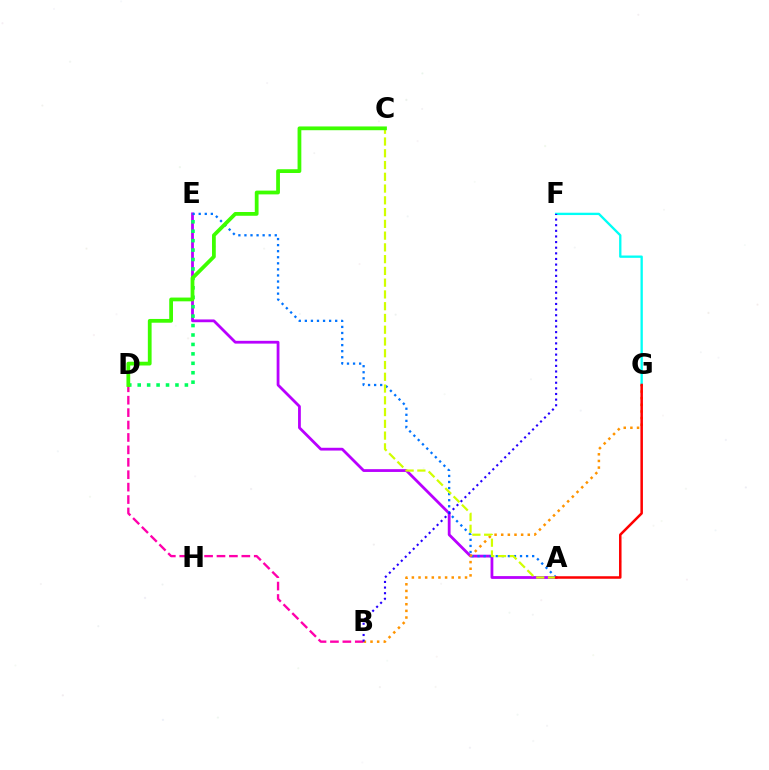{('F', 'G'): [{'color': '#00fff6', 'line_style': 'solid', 'thickness': 1.67}], ('A', 'E'): [{'color': '#b900ff', 'line_style': 'solid', 'thickness': 2.01}, {'color': '#0074ff', 'line_style': 'dotted', 'thickness': 1.65}], ('B', 'D'): [{'color': '#ff00ac', 'line_style': 'dashed', 'thickness': 1.69}], ('D', 'E'): [{'color': '#00ff5c', 'line_style': 'dotted', 'thickness': 2.56}], ('B', 'G'): [{'color': '#ff9400', 'line_style': 'dotted', 'thickness': 1.8}], ('A', 'C'): [{'color': '#d1ff00', 'line_style': 'dashed', 'thickness': 1.6}], ('B', 'F'): [{'color': '#2500ff', 'line_style': 'dotted', 'thickness': 1.53}], ('A', 'G'): [{'color': '#ff0000', 'line_style': 'solid', 'thickness': 1.81}], ('C', 'D'): [{'color': '#3dff00', 'line_style': 'solid', 'thickness': 2.71}]}